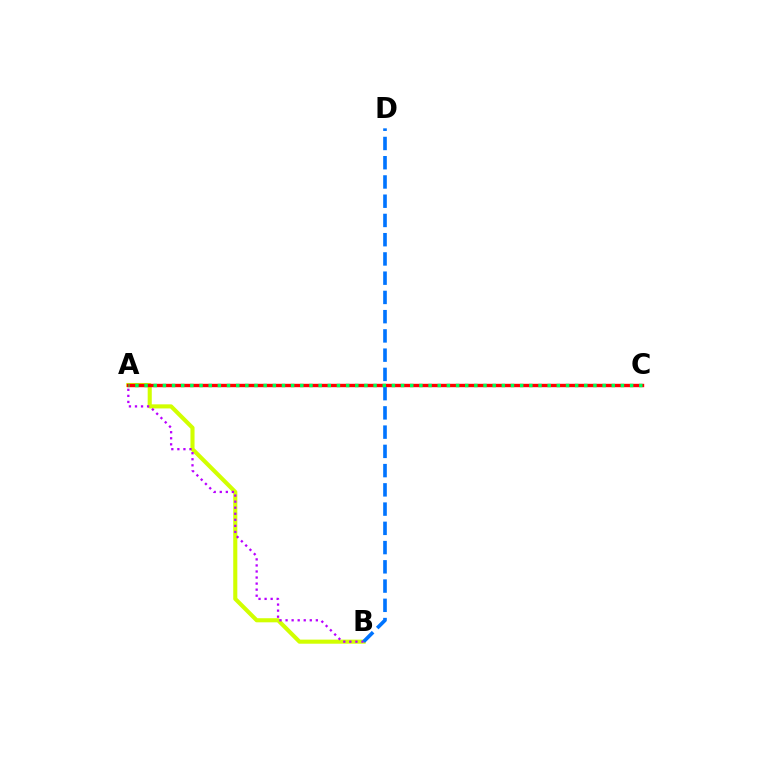{('A', 'B'): [{'color': '#d1ff00', 'line_style': 'solid', 'thickness': 2.94}, {'color': '#b900ff', 'line_style': 'dotted', 'thickness': 1.64}], ('A', 'C'): [{'color': '#ff0000', 'line_style': 'solid', 'thickness': 2.44}, {'color': '#00ff5c', 'line_style': 'dotted', 'thickness': 2.49}], ('B', 'D'): [{'color': '#0074ff', 'line_style': 'dashed', 'thickness': 2.61}]}